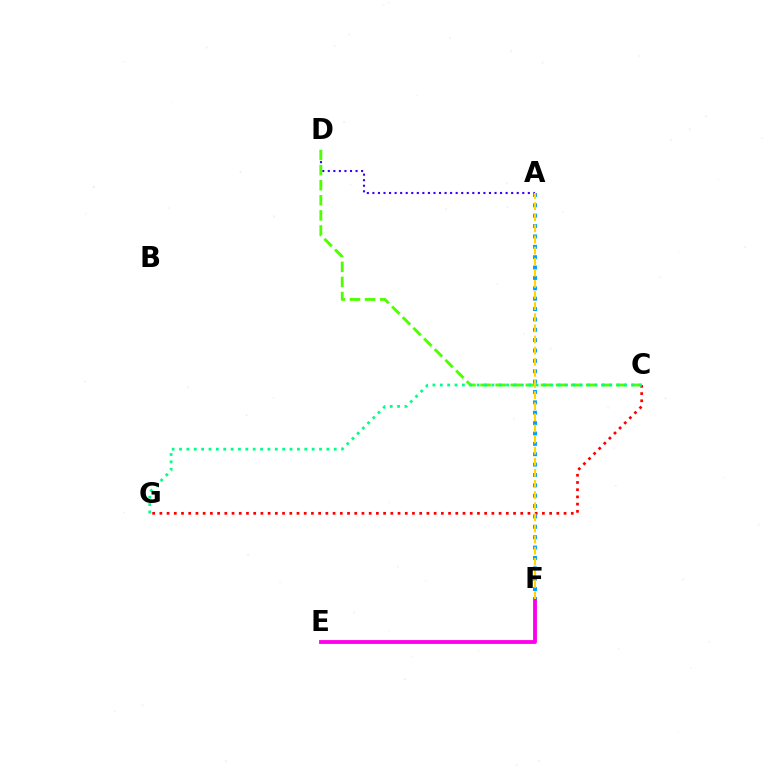{('E', 'F'): [{'color': '#ff00ed', 'line_style': 'solid', 'thickness': 2.76}], ('C', 'G'): [{'color': '#ff0000', 'line_style': 'dotted', 'thickness': 1.96}, {'color': '#00ff86', 'line_style': 'dotted', 'thickness': 2.0}], ('A', 'D'): [{'color': '#3700ff', 'line_style': 'dotted', 'thickness': 1.51}], ('C', 'D'): [{'color': '#4fff00', 'line_style': 'dashed', 'thickness': 2.05}], ('A', 'F'): [{'color': '#009eff', 'line_style': 'dotted', 'thickness': 2.82}, {'color': '#ffd500', 'line_style': 'dashed', 'thickness': 1.51}]}